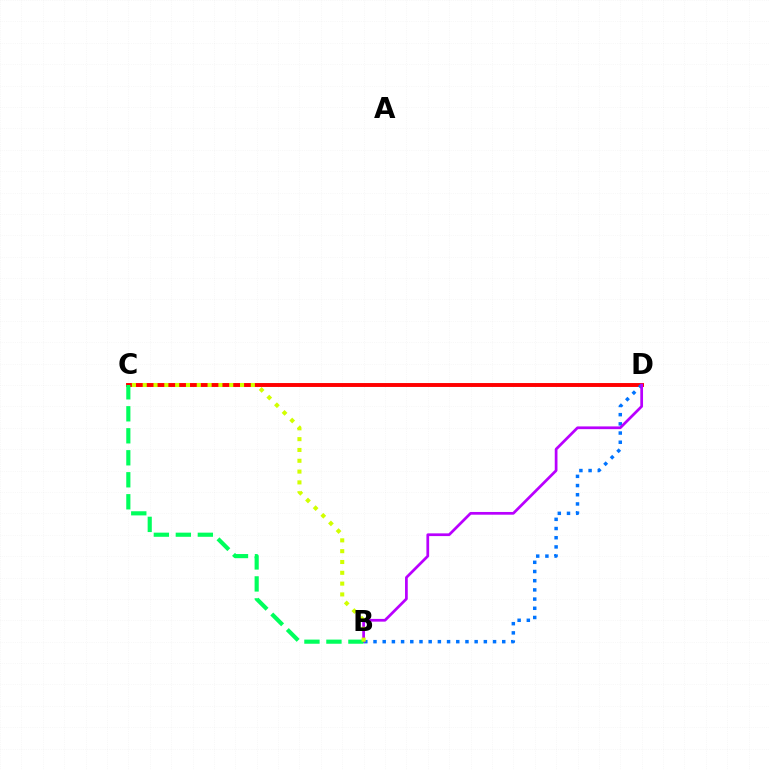{('C', 'D'): [{'color': '#ff0000', 'line_style': 'solid', 'thickness': 2.81}], ('B', 'D'): [{'color': '#0074ff', 'line_style': 'dotted', 'thickness': 2.5}, {'color': '#b900ff', 'line_style': 'solid', 'thickness': 1.96}], ('B', 'C'): [{'color': '#00ff5c', 'line_style': 'dashed', 'thickness': 2.99}, {'color': '#d1ff00', 'line_style': 'dotted', 'thickness': 2.94}]}